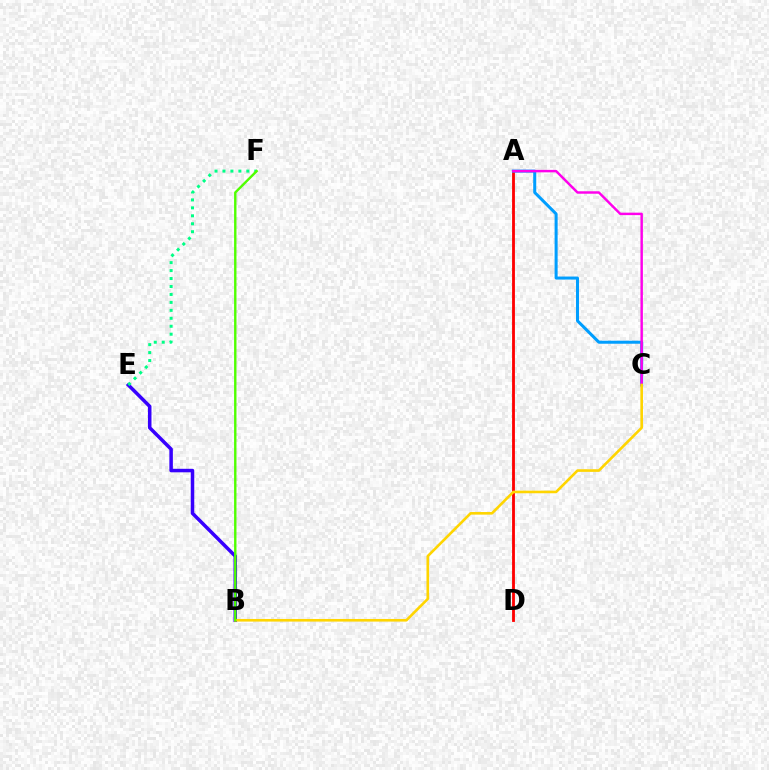{('A', 'D'): [{'color': '#ff0000', 'line_style': 'solid', 'thickness': 2.04}], ('A', 'C'): [{'color': '#009eff', 'line_style': 'solid', 'thickness': 2.18}, {'color': '#ff00ed', 'line_style': 'solid', 'thickness': 1.77}], ('B', 'E'): [{'color': '#3700ff', 'line_style': 'solid', 'thickness': 2.53}], ('B', 'C'): [{'color': '#ffd500', 'line_style': 'solid', 'thickness': 1.88}], ('E', 'F'): [{'color': '#00ff86', 'line_style': 'dotted', 'thickness': 2.16}], ('B', 'F'): [{'color': '#4fff00', 'line_style': 'solid', 'thickness': 1.72}]}